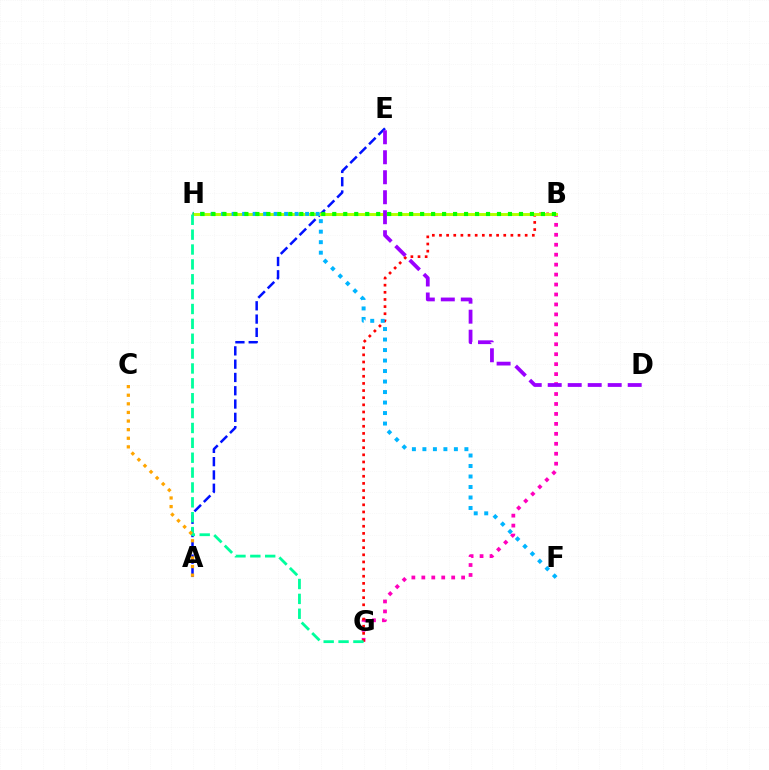{('A', 'E'): [{'color': '#0010ff', 'line_style': 'dashed', 'thickness': 1.81}], ('B', 'G'): [{'color': '#ff00bd', 'line_style': 'dotted', 'thickness': 2.7}, {'color': '#ff0000', 'line_style': 'dotted', 'thickness': 1.94}], ('B', 'H'): [{'color': '#b3ff00', 'line_style': 'solid', 'thickness': 2.13}, {'color': '#08ff00', 'line_style': 'dotted', 'thickness': 2.98}], ('D', 'E'): [{'color': '#9b00ff', 'line_style': 'dashed', 'thickness': 2.72}], ('F', 'H'): [{'color': '#00b5ff', 'line_style': 'dotted', 'thickness': 2.85}], ('G', 'H'): [{'color': '#00ff9d', 'line_style': 'dashed', 'thickness': 2.02}], ('A', 'C'): [{'color': '#ffa500', 'line_style': 'dotted', 'thickness': 2.34}]}